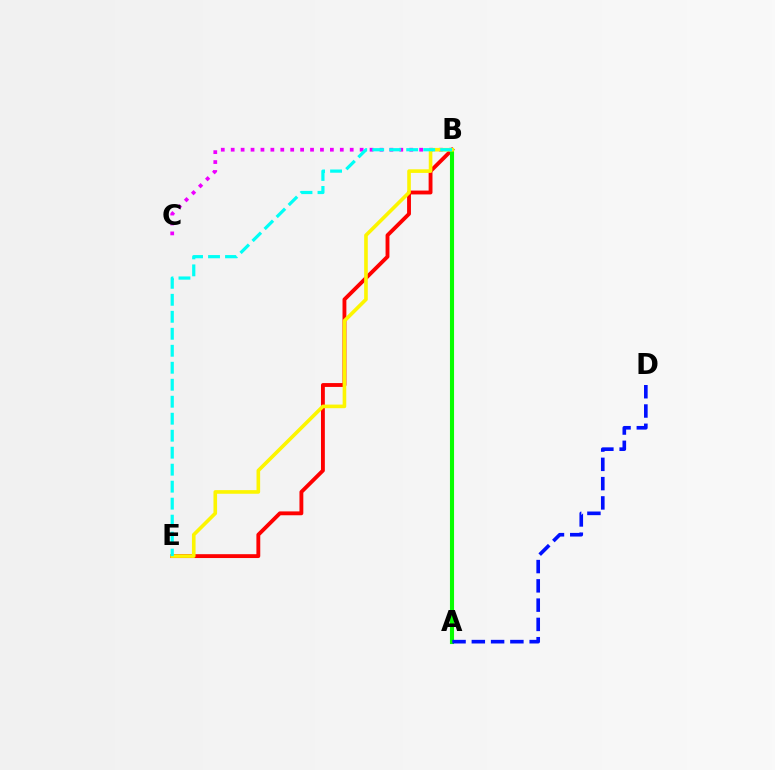{('B', 'E'): [{'color': '#ff0000', 'line_style': 'solid', 'thickness': 2.78}, {'color': '#fcf500', 'line_style': 'solid', 'thickness': 2.6}, {'color': '#00fff6', 'line_style': 'dashed', 'thickness': 2.31}], ('B', 'C'): [{'color': '#ee00ff', 'line_style': 'dotted', 'thickness': 2.69}], ('A', 'B'): [{'color': '#08ff00', 'line_style': 'solid', 'thickness': 2.95}], ('A', 'D'): [{'color': '#0010ff', 'line_style': 'dashed', 'thickness': 2.62}]}